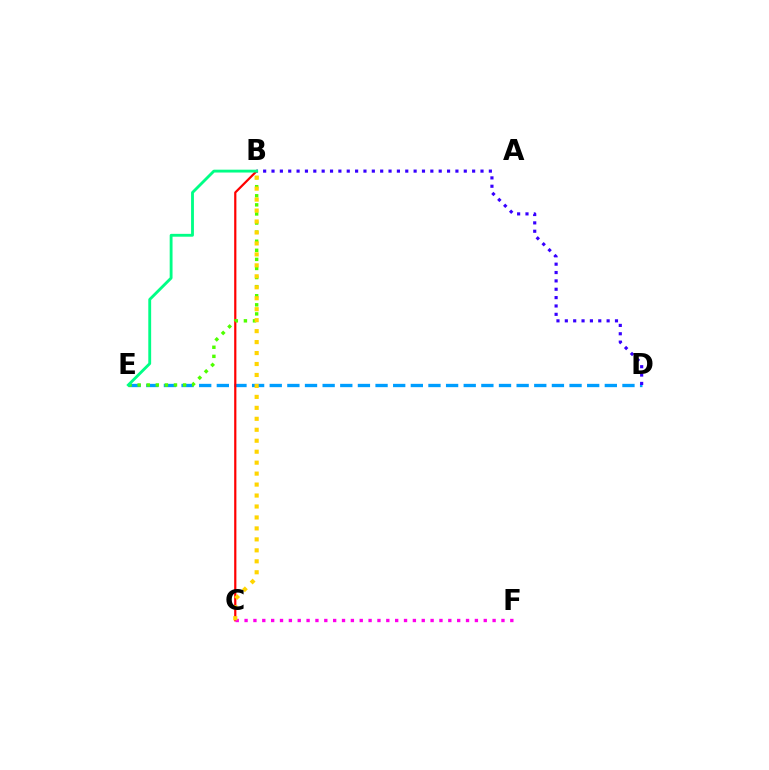{('D', 'E'): [{'color': '#009eff', 'line_style': 'dashed', 'thickness': 2.4}], ('B', 'C'): [{'color': '#ff0000', 'line_style': 'solid', 'thickness': 1.59}, {'color': '#ffd500', 'line_style': 'dotted', 'thickness': 2.98}], ('B', 'D'): [{'color': '#3700ff', 'line_style': 'dotted', 'thickness': 2.27}], ('C', 'F'): [{'color': '#ff00ed', 'line_style': 'dotted', 'thickness': 2.41}], ('B', 'E'): [{'color': '#4fff00', 'line_style': 'dotted', 'thickness': 2.47}, {'color': '#00ff86', 'line_style': 'solid', 'thickness': 2.05}]}